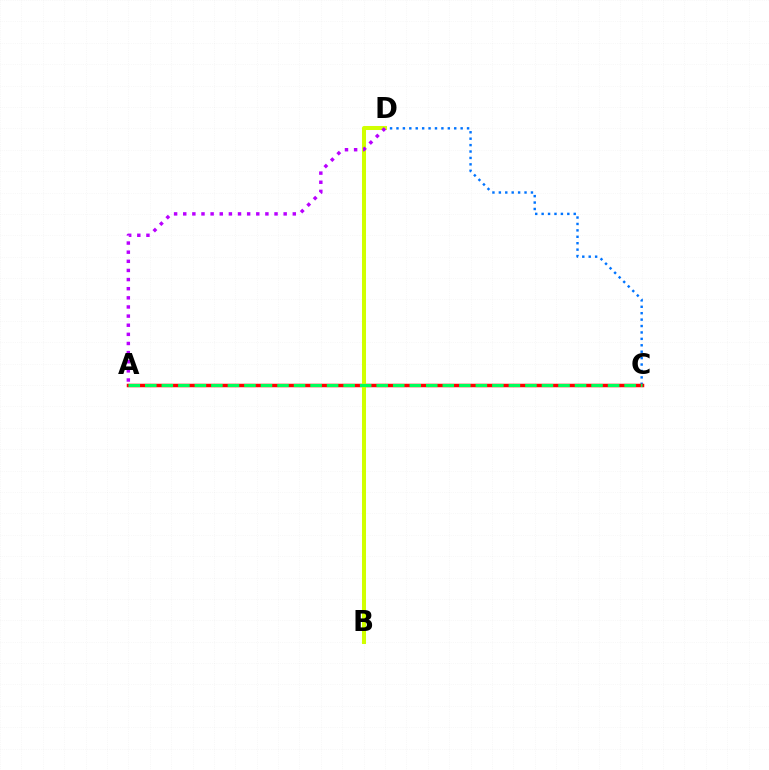{('C', 'D'): [{'color': '#0074ff', 'line_style': 'dotted', 'thickness': 1.74}], ('A', 'C'): [{'color': '#ff0000', 'line_style': 'solid', 'thickness': 2.52}, {'color': '#00ff5c', 'line_style': 'dashed', 'thickness': 2.25}], ('B', 'D'): [{'color': '#d1ff00', 'line_style': 'solid', 'thickness': 2.9}], ('A', 'D'): [{'color': '#b900ff', 'line_style': 'dotted', 'thickness': 2.48}]}